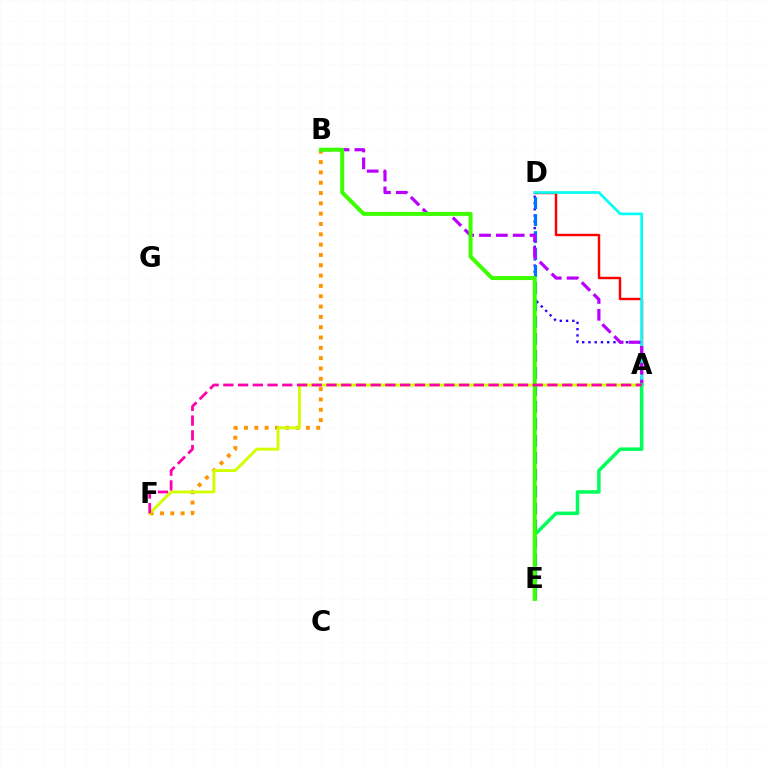{('A', 'D'): [{'color': '#2500ff', 'line_style': 'dotted', 'thickness': 1.7}, {'color': '#ff0000', 'line_style': 'solid', 'thickness': 1.76}, {'color': '#00fff6', 'line_style': 'solid', 'thickness': 1.92}], ('B', 'F'): [{'color': '#ff9400', 'line_style': 'dotted', 'thickness': 2.8}], ('D', 'E'): [{'color': '#0074ff', 'line_style': 'dashed', 'thickness': 2.31}], ('A', 'F'): [{'color': '#d1ff00', 'line_style': 'solid', 'thickness': 2.1}, {'color': '#ff00ac', 'line_style': 'dashed', 'thickness': 2.0}], ('A', 'B'): [{'color': '#b900ff', 'line_style': 'dashed', 'thickness': 2.29}], ('A', 'E'): [{'color': '#00ff5c', 'line_style': 'solid', 'thickness': 2.53}], ('B', 'E'): [{'color': '#3dff00', 'line_style': 'solid', 'thickness': 2.88}]}